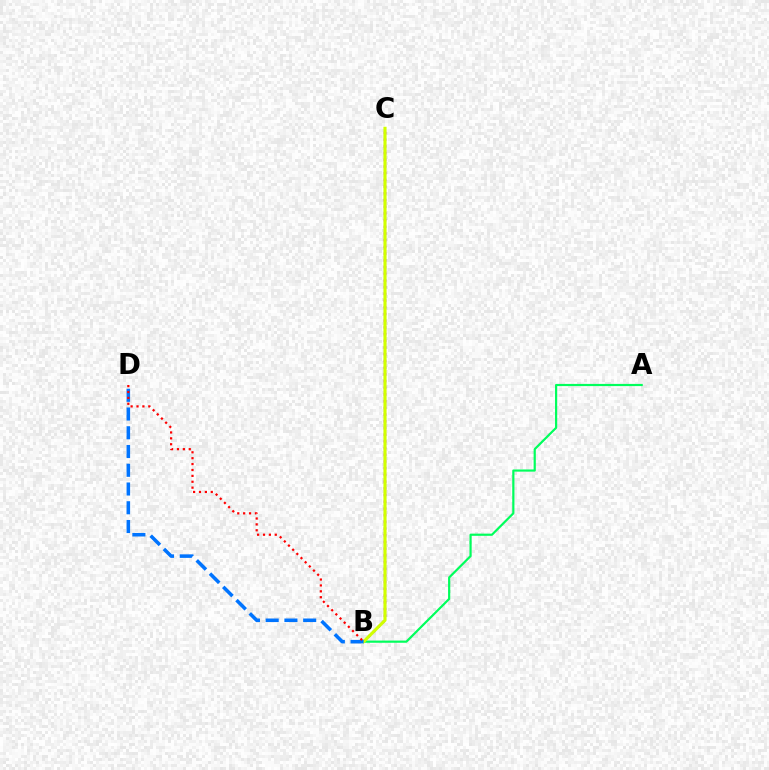{('B', 'C'): [{'color': '#b900ff', 'line_style': 'dotted', 'thickness': 1.82}, {'color': '#d1ff00', 'line_style': 'solid', 'thickness': 2.25}], ('A', 'B'): [{'color': '#00ff5c', 'line_style': 'solid', 'thickness': 1.58}], ('B', 'D'): [{'color': '#0074ff', 'line_style': 'dashed', 'thickness': 2.55}, {'color': '#ff0000', 'line_style': 'dotted', 'thickness': 1.6}]}